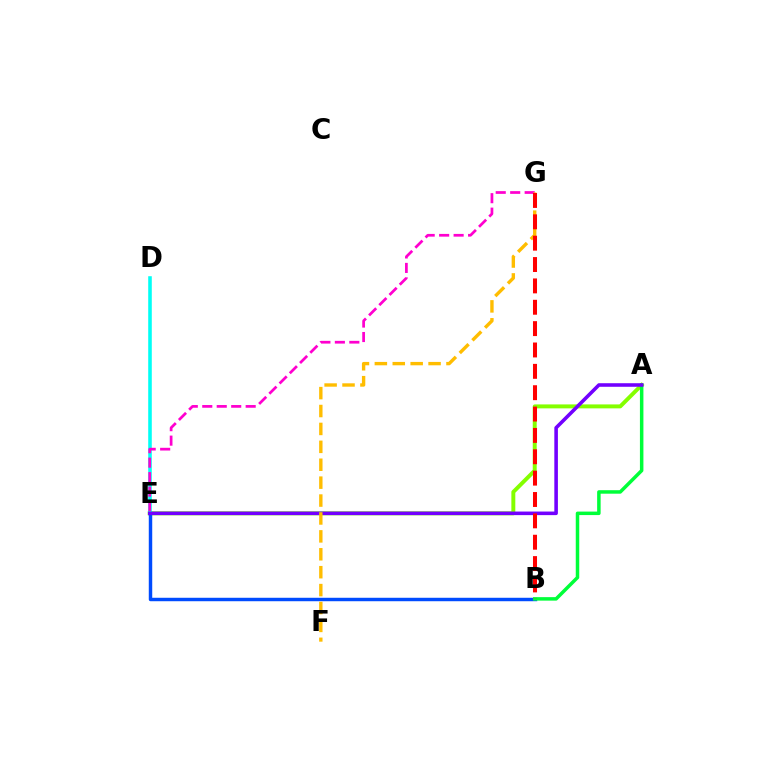{('A', 'E'): [{'color': '#84ff00', 'line_style': 'solid', 'thickness': 2.84}, {'color': '#7200ff', 'line_style': 'solid', 'thickness': 2.57}], ('B', 'E'): [{'color': '#004bff', 'line_style': 'solid', 'thickness': 2.48}], ('D', 'E'): [{'color': '#00fff6', 'line_style': 'solid', 'thickness': 2.57}], ('A', 'B'): [{'color': '#00ff39', 'line_style': 'solid', 'thickness': 2.51}], ('E', 'G'): [{'color': '#ff00cf', 'line_style': 'dashed', 'thickness': 1.97}], ('F', 'G'): [{'color': '#ffbd00', 'line_style': 'dashed', 'thickness': 2.43}], ('B', 'G'): [{'color': '#ff0000', 'line_style': 'dashed', 'thickness': 2.9}]}